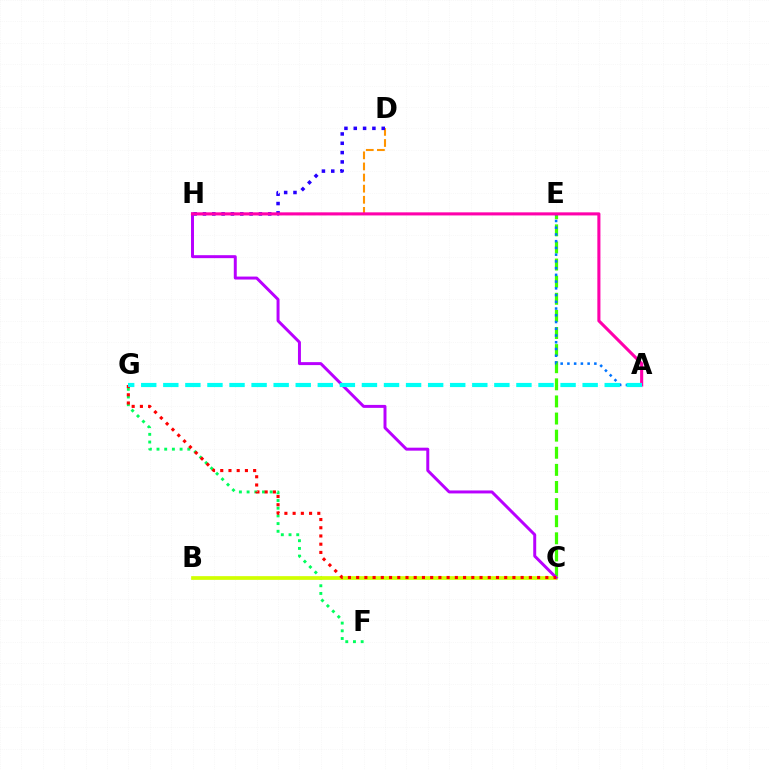{('D', 'H'): [{'color': '#ff9400', 'line_style': 'dashed', 'thickness': 1.51}, {'color': '#2500ff', 'line_style': 'dotted', 'thickness': 2.53}], ('C', 'E'): [{'color': '#3dff00', 'line_style': 'dashed', 'thickness': 2.32}], ('F', 'G'): [{'color': '#00ff5c', 'line_style': 'dotted', 'thickness': 2.09}], ('B', 'C'): [{'color': '#d1ff00', 'line_style': 'solid', 'thickness': 2.67}], ('C', 'H'): [{'color': '#b900ff', 'line_style': 'solid', 'thickness': 2.14}], ('A', 'E'): [{'color': '#0074ff', 'line_style': 'dotted', 'thickness': 1.83}], ('A', 'H'): [{'color': '#ff00ac', 'line_style': 'solid', 'thickness': 2.22}], ('C', 'G'): [{'color': '#ff0000', 'line_style': 'dotted', 'thickness': 2.23}], ('A', 'G'): [{'color': '#00fff6', 'line_style': 'dashed', 'thickness': 3.0}]}